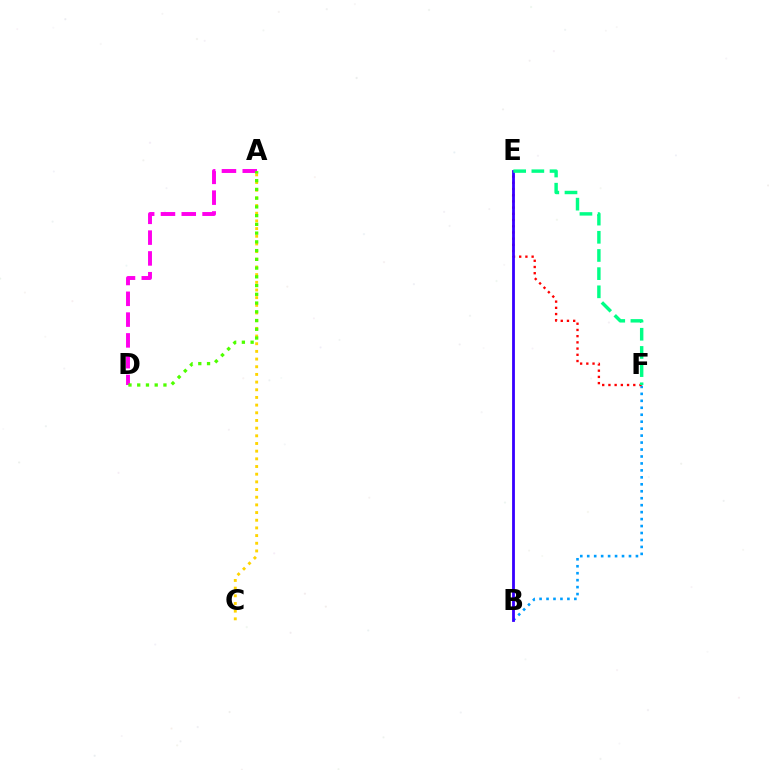{('B', 'F'): [{'color': '#009eff', 'line_style': 'dotted', 'thickness': 1.89}], ('A', 'D'): [{'color': '#ff00ed', 'line_style': 'dashed', 'thickness': 2.83}, {'color': '#4fff00', 'line_style': 'dotted', 'thickness': 2.38}], ('E', 'F'): [{'color': '#ff0000', 'line_style': 'dotted', 'thickness': 1.69}, {'color': '#00ff86', 'line_style': 'dashed', 'thickness': 2.47}], ('B', 'E'): [{'color': '#3700ff', 'line_style': 'solid', 'thickness': 2.02}], ('A', 'C'): [{'color': '#ffd500', 'line_style': 'dotted', 'thickness': 2.09}]}